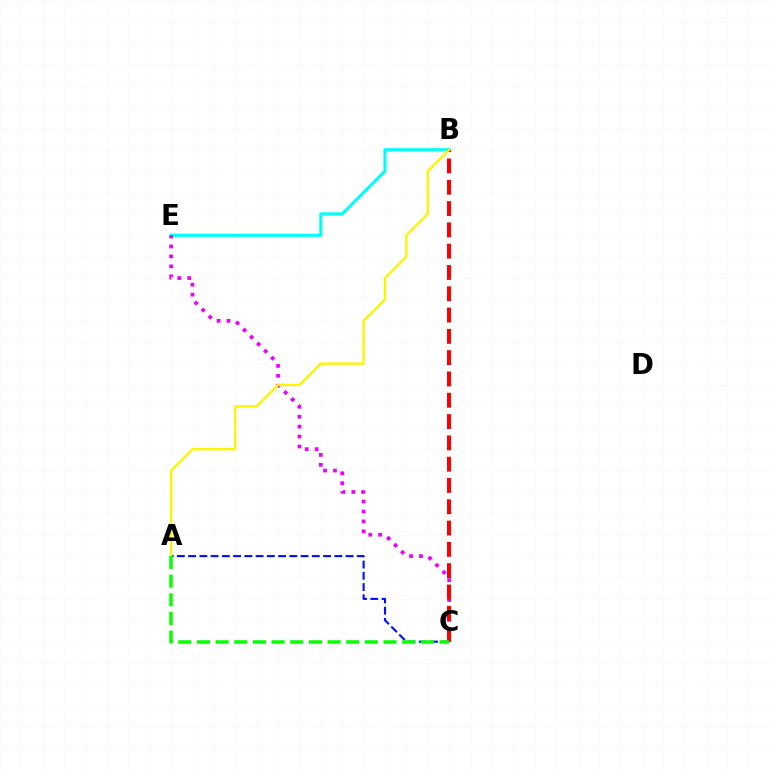{('B', 'E'): [{'color': '#00fff6', 'line_style': 'solid', 'thickness': 2.24}], ('C', 'E'): [{'color': '#ee00ff', 'line_style': 'dotted', 'thickness': 2.7}], ('B', 'C'): [{'color': '#ff0000', 'line_style': 'dashed', 'thickness': 2.89}], ('A', 'C'): [{'color': '#0010ff', 'line_style': 'dashed', 'thickness': 1.53}, {'color': '#08ff00', 'line_style': 'dashed', 'thickness': 2.53}], ('A', 'B'): [{'color': '#fcf500', 'line_style': 'solid', 'thickness': 1.7}]}